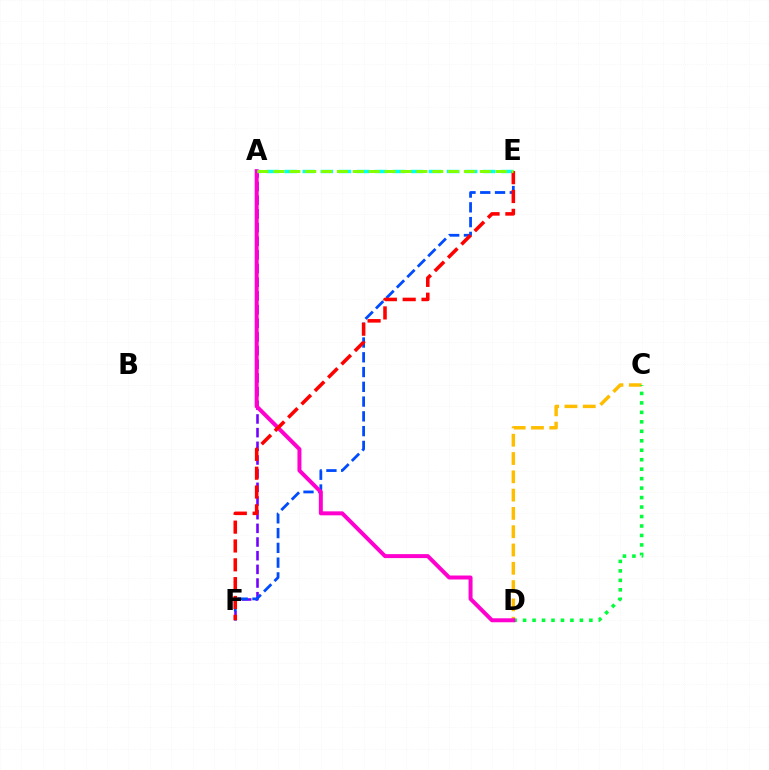{('C', 'D'): [{'color': '#ffbd00', 'line_style': 'dashed', 'thickness': 2.49}, {'color': '#00ff39', 'line_style': 'dotted', 'thickness': 2.57}], ('A', 'F'): [{'color': '#7200ff', 'line_style': 'dashed', 'thickness': 1.86}], ('E', 'F'): [{'color': '#004bff', 'line_style': 'dashed', 'thickness': 2.01}, {'color': '#ff0000', 'line_style': 'dashed', 'thickness': 2.56}], ('A', 'D'): [{'color': '#ff00cf', 'line_style': 'solid', 'thickness': 2.86}], ('A', 'E'): [{'color': '#00fff6', 'line_style': 'dashed', 'thickness': 2.45}, {'color': '#84ff00', 'line_style': 'dashed', 'thickness': 2.16}]}